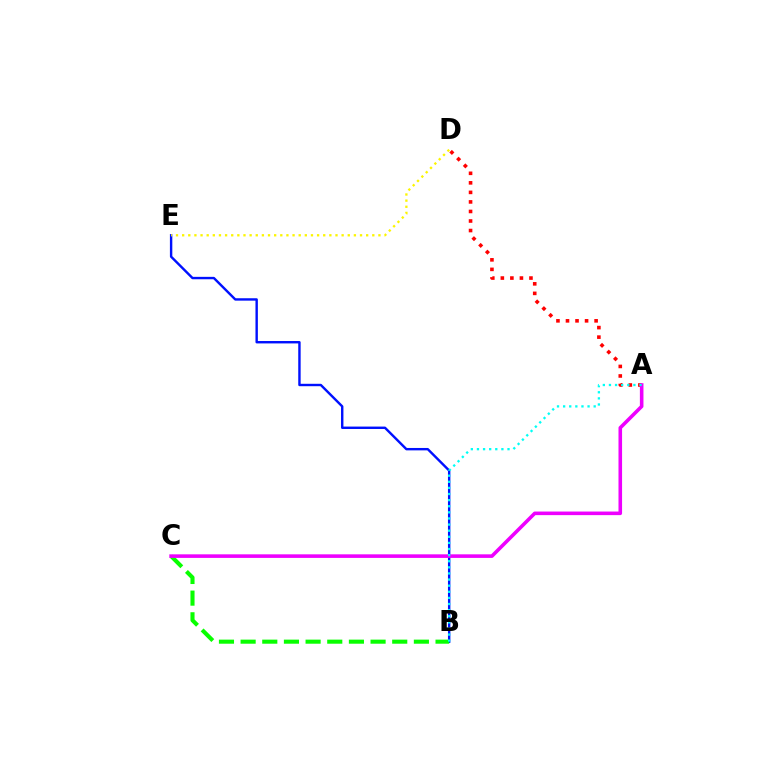{('B', 'E'): [{'color': '#0010ff', 'line_style': 'solid', 'thickness': 1.73}], ('A', 'D'): [{'color': '#ff0000', 'line_style': 'dotted', 'thickness': 2.59}], ('B', 'C'): [{'color': '#08ff00', 'line_style': 'dashed', 'thickness': 2.94}], ('A', 'C'): [{'color': '#ee00ff', 'line_style': 'solid', 'thickness': 2.58}], ('A', 'B'): [{'color': '#00fff6', 'line_style': 'dotted', 'thickness': 1.66}], ('D', 'E'): [{'color': '#fcf500', 'line_style': 'dotted', 'thickness': 1.67}]}